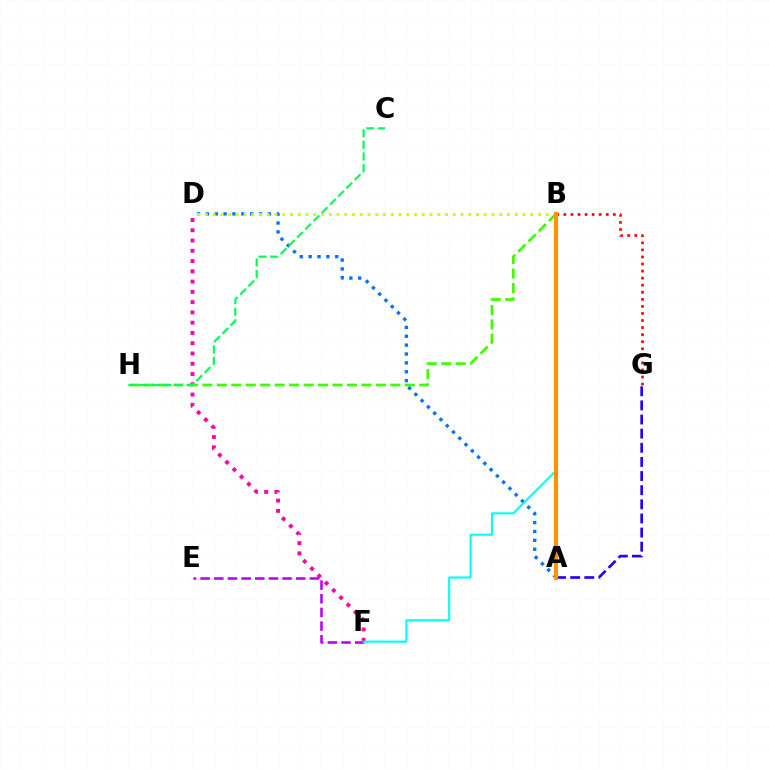{('D', 'F'): [{'color': '#ff00ac', 'line_style': 'dotted', 'thickness': 2.79}], ('B', 'H'): [{'color': '#3dff00', 'line_style': 'dashed', 'thickness': 1.96}], ('E', 'F'): [{'color': '#b900ff', 'line_style': 'dashed', 'thickness': 1.86}], ('A', 'G'): [{'color': '#2500ff', 'line_style': 'dashed', 'thickness': 1.92}], ('A', 'D'): [{'color': '#0074ff', 'line_style': 'dotted', 'thickness': 2.41}], ('B', 'F'): [{'color': '#00fff6', 'line_style': 'solid', 'thickness': 1.51}], ('C', 'H'): [{'color': '#00ff5c', 'line_style': 'dashed', 'thickness': 1.58}], ('B', 'G'): [{'color': '#ff0000', 'line_style': 'dotted', 'thickness': 1.92}], ('B', 'D'): [{'color': '#d1ff00', 'line_style': 'dotted', 'thickness': 2.11}], ('A', 'B'): [{'color': '#ff9400', 'line_style': 'solid', 'thickness': 2.99}]}